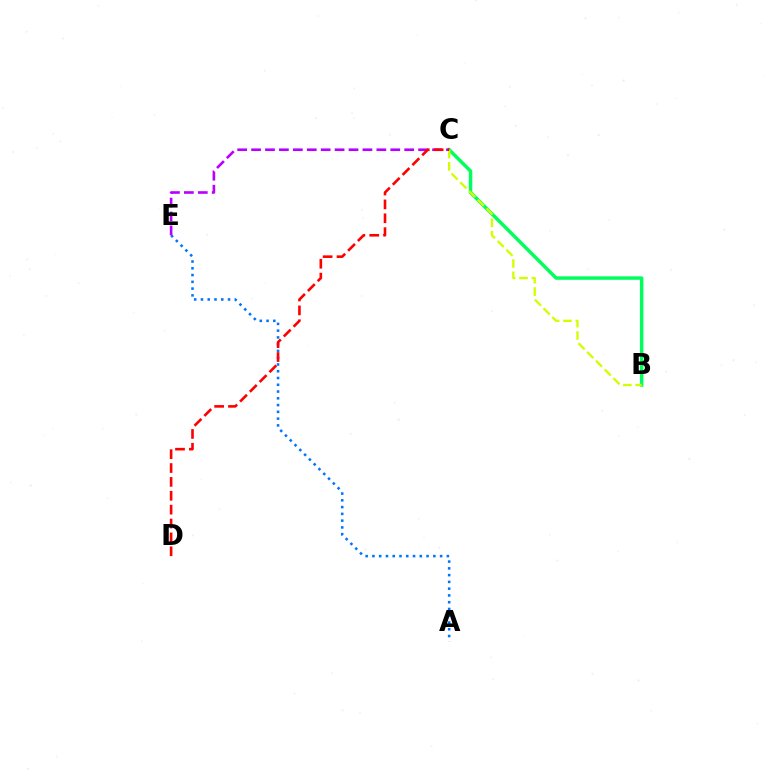{('B', 'C'): [{'color': '#00ff5c', 'line_style': 'solid', 'thickness': 2.5}, {'color': '#d1ff00', 'line_style': 'dashed', 'thickness': 1.68}], ('A', 'E'): [{'color': '#0074ff', 'line_style': 'dotted', 'thickness': 1.84}], ('C', 'E'): [{'color': '#b900ff', 'line_style': 'dashed', 'thickness': 1.89}], ('C', 'D'): [{'color': '#ff0000', 'line_style': 'dashed', 'thickness': 1.88}]}